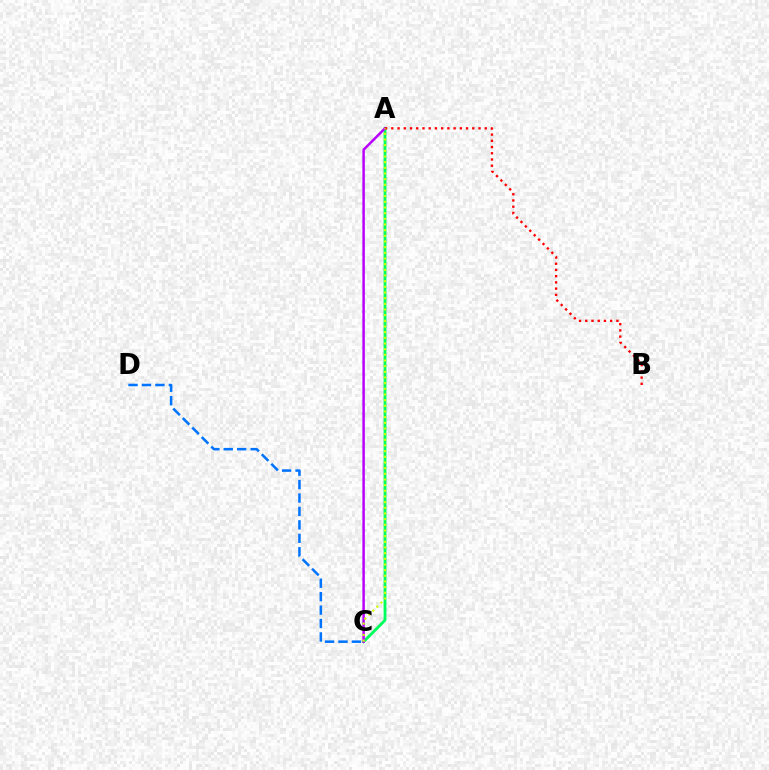{('A', 'C'): [{'color': '#00ff5c', 'line_style': 'solid', 'thickness': 2.05}, {'color': '#b900ff', 'line_style': 'solid', 'thickness': 1.8}, {'color': '#d1ff00', 'line_style': 'dotted', 'thickness': 1.54}], ('A', 'B'): [{'color': '#ff0000', 'line_style': 'dotted', 'thickness': 1.69}], ('C', 'D'): [{'color': '#0074ff', 'line_style': 'dashed', 'thickness': 1.83}]}